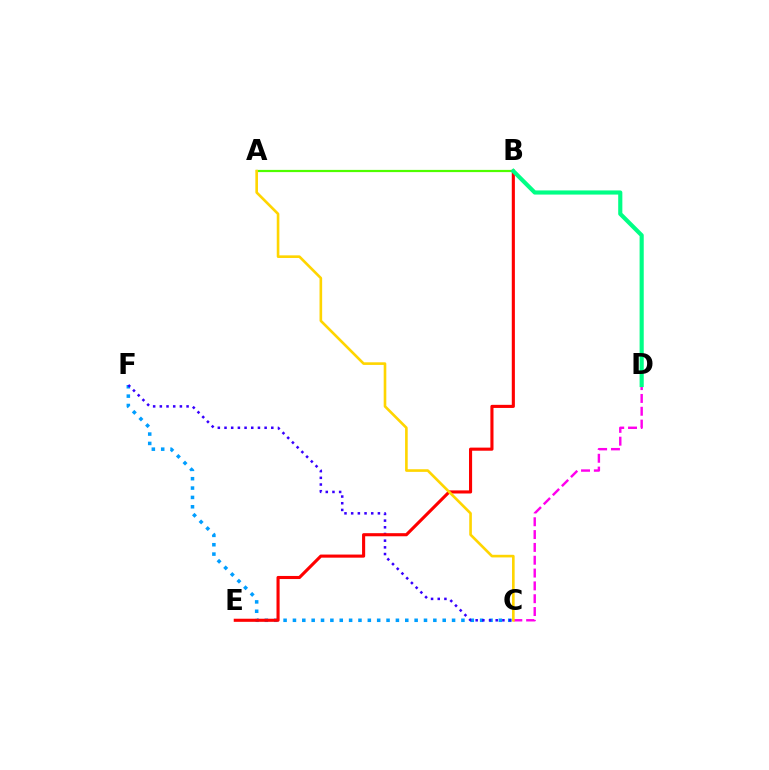{('C', 'F'): [{'color': '#009eff', 'line_style': 'dotted', 'thickness': 2.54}, {'color': '#3700ff', 'line_style': 'dotted', 'thickness': 1.82}], ('A', 'B'): [{'color': '#4fff00', 'line_style': 'solid', 'thickness': 1.59}], ('C', 'D'): [{'color': '#ff00ed', 'line_style': 'dashed', 'thickness': 1.74}], ('B', 'E'): [{'color': '#ff0000', 'line_style': 'solid', 'thickness': 2.24}], ('A', 'C'): [{'color': '#ffd500', 'line_style': 'solid', 'thickness': 1.89}], ('B', 'D'): [{'color': '#00ff86', 'line_style': 'solid', 'thickness': 2.99}]}